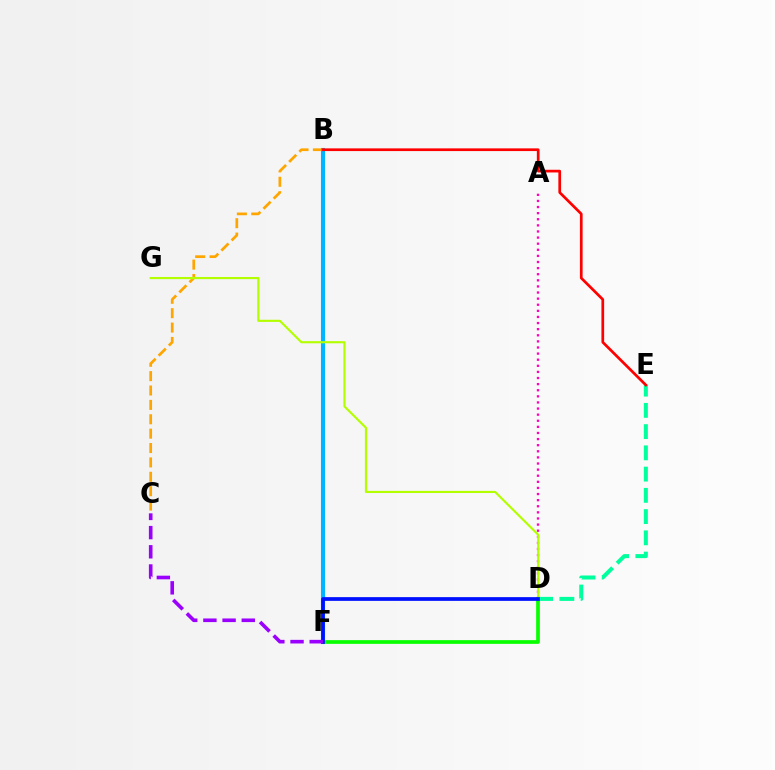{('A', 'D'): [{'color': '#ff00bd', 'line_style': 'dotted', 'thickness': 1.66}], ('B', 'F'): [{'color': '#00b5ff', 'line_style': 'solid', 'thickness': 2.94}], ('D', 'E'): [{'color': '#00ff9d', 'line_style': 'dashed', 'thickness': 2.89}], ('B', 'C'): [{'color': '#ffa500', 'line_style': 'dashed', 'thickness': 1.95}], ('D', 'G'): [{'color': '#b3ff00', 'line_style': 'solid', 'thickness': 1.54}], ('D', 'F'): [{'color': '#08ff00', 'line_style': 'solid', 'thickness': 2.67}, {'color': '#0010ff', 'line_style': 'solid', 'thickness': 2.68}], ('C', 'F'): [{'color': '#9b00ff', 'line_style': 'dashed', 'thickness': 2.61}], ('B', 'E'): [{'color': '#ff0000', 'line_style': 'solid', 'thickness': 1.95}]}